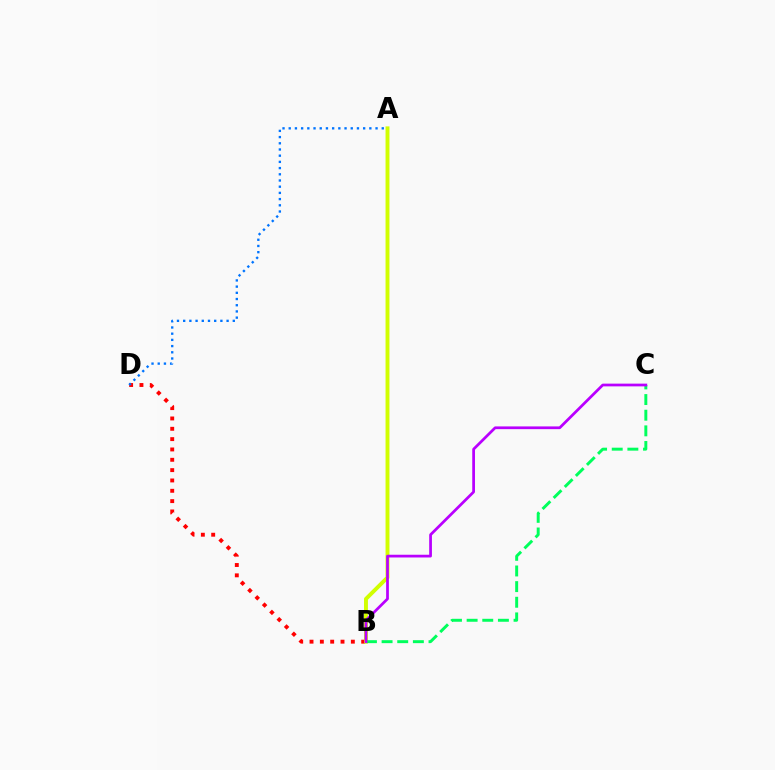{('B', 'D'): [{'color': '#ff0000', 'line_style': 'dotted', 'thickness': 2.81}], ('A', 'B'): [{'color': '#d1ff00', 'line_style': 'solid', 'thickness': 2.81}], ('B', 'C'): [{'color': '#00ff5c', 'line_style': 'dashed', 'thickness': 2.13}, {'color': '#b900ff', 'line_style': 'solid', 'thickness': 1.97}], ('A', 'D'): [{'color': '#0074ff', 'line_style': 'dotted', 'thickness': 1.69}]}